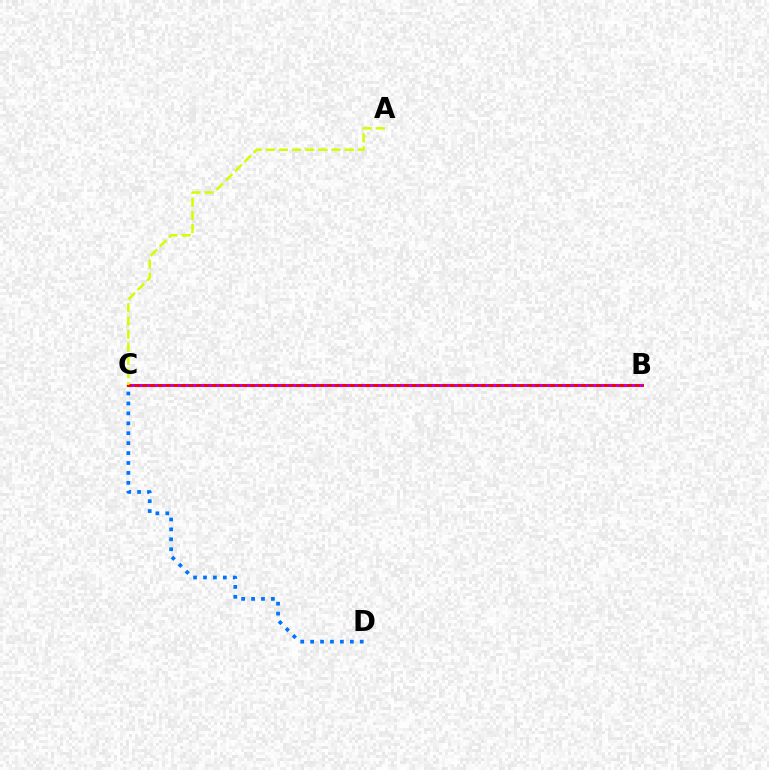{('C', 'D'): [{'color': '#0074ff', 'line_style': 'dotted', 'thickness': 2.7}], ('B', 'C'): [{'color': '#00ff5c', 'line_style': 'solid', 'thickness': 2.19}, {'color': '#ff0000', 'line_style': 'solid', 'thickness': 2.11}, {'color': '#b900ff', 'line_style': 'dotted', 'thickness': 2.09}], ('A', 'C'): [{'color': '#d1ff00', 'line_style': 'dashed', 'thickness': 1.79}]}